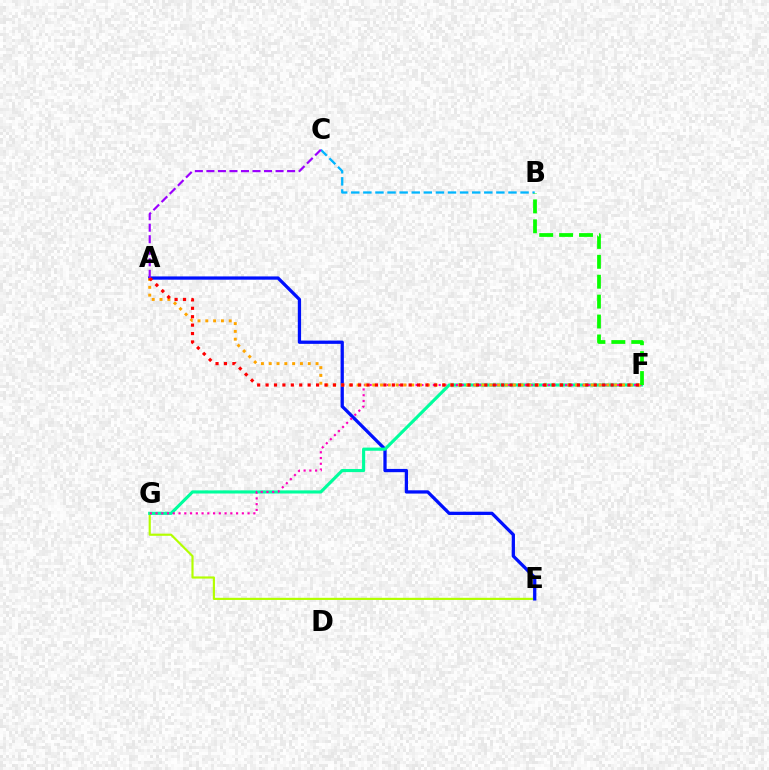{('E', 'G'): [{'color': '#b3ff00', 'line_style': 'solid', 'thickness': 1.56}], ('A', 'E'): [{'color': '#0010ff', 'line_style': 'solid', 'thickness': 2.36}], ('B', 'C'): [{'color': '#00b5ff', 'line_style': 'dashed', 'thickness': 1.64}], ('F', 'G'): [{'color': '#00ff9d', 'line_style': 'solid', 'thickness': 2.25}, {'color': '#ff00bd', 'line_style': 'dotted', 'thickness': 1.56}], ('A', 'F'): [{'color': '#ffa500', 'line_style': 'dotted', 'thickness': 2.12}, {'color': '#ff0000', 'line_style': 'dotted', 'thickness': 2.29}], ('B', 'F'): [{'color': '#08ff00', 'line_style': 'dashed', 'thickness': 2.7}], ('A', 'C'): [{'color': '#9b00ff', 'line_style': 'dashed', 'thickness': 1.57}]}